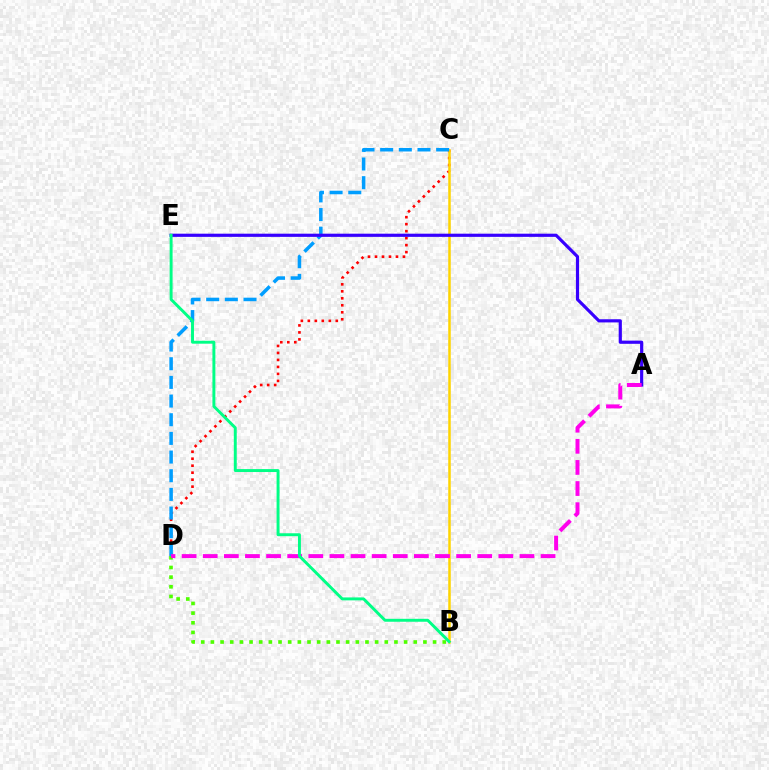{('B', 'D'): [{'color': '#4fff00', 'line_style': 'dotted', 'thickness': 2.62}], ('C', 'D'): [{'color': '#ff0000', 'line_style': 'dotted', 'thickness': 1.9}, {'color': '#009eff', 'line_style': 'dashed', 'thickness': 2.54}], ('B', 'C'): [{'color': '#ffd500', 'line_style': 'solid', 'thickness': 1.81}], ('A', 'E'): [{'color': '#3700ff', 'line_style': 'solid', 'thickness': 2.29}], ('A', 'D'): [{'color': '#ff00ed', 'line_style': 'dashed', 'thickness': 2.87}], ('B', 'E'): [{'color': '#00ff86', 'line_style': 'solid', 'thickness': 2.11}]}